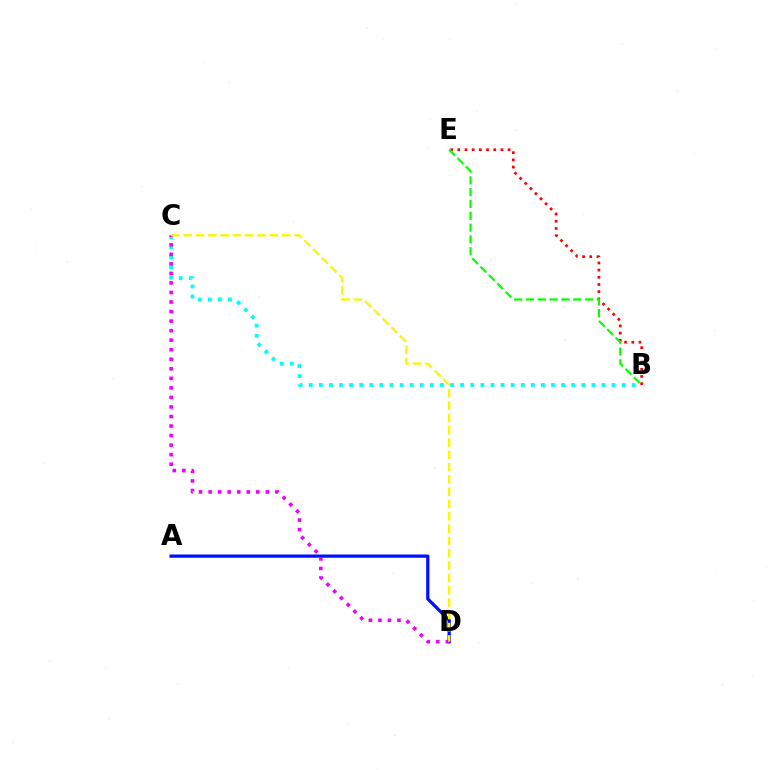{('B', 'C'): [{'color': '#00fff6', 'line_style': 'dotted', 'thickness': 2.74}], ('B', 'E'): [{'color': '#ff0000', 'line_style': 'dotted', 'thickness': 1.95}, {'color': '#08ff00', 'line_style': 'dashed', 'thickness': 1.6}], ('A', 'D'): [{'color': '#0010ff', 'line_style': 'solid', 'thickness': 2.34}], ('C', 'D'): [{'color': '#ee00ff', 'line_style': 'dotted', 'thickness': 2.59}, {'color': '#fcf500', 'line_style': 'dashed', 'thickness': 1.67}]}